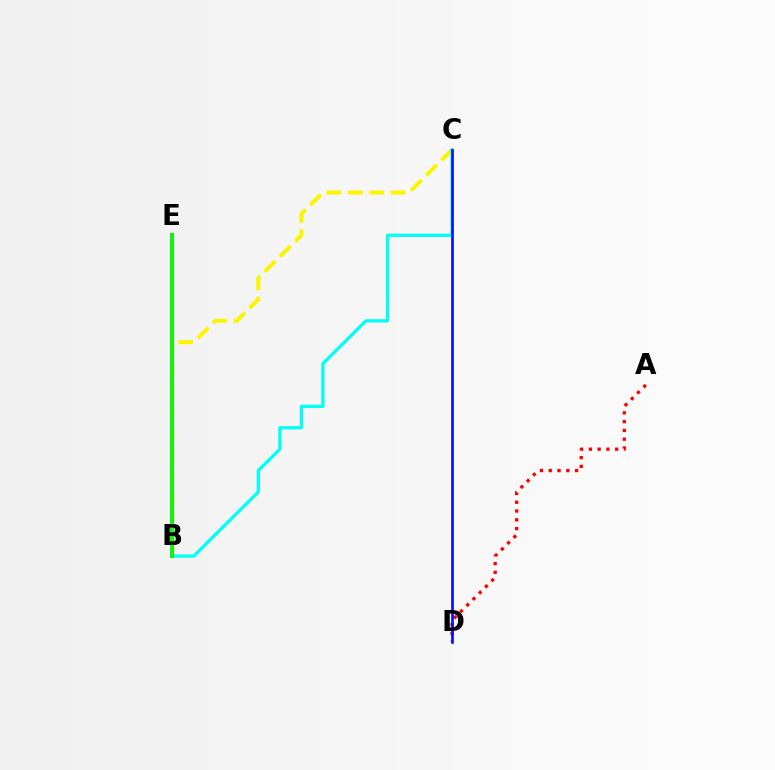{('B', 'C'): [{'color': '#fcf500', 'line_style': 'dashed', 'thickness': 2.91}, {'color': '#00fff6', 'line_style': 'solid', 'thickness': 2.35}], ('B', 'E'): [{'color': '#ee00ff', 'line_style': 'solid', 'thickness': 2.93}, {'color': '#08ff00', 'line_style': 'solid', 'thickness': 2.75}], ('A', 'D'): [{'color': '#ff0000', 'line_style': 'dotted', 'thickness': 2.39}], ('C', 'D'): [{'color': '#0010ff', 'line_style': 'solid', 'thickness': 1.92}]}